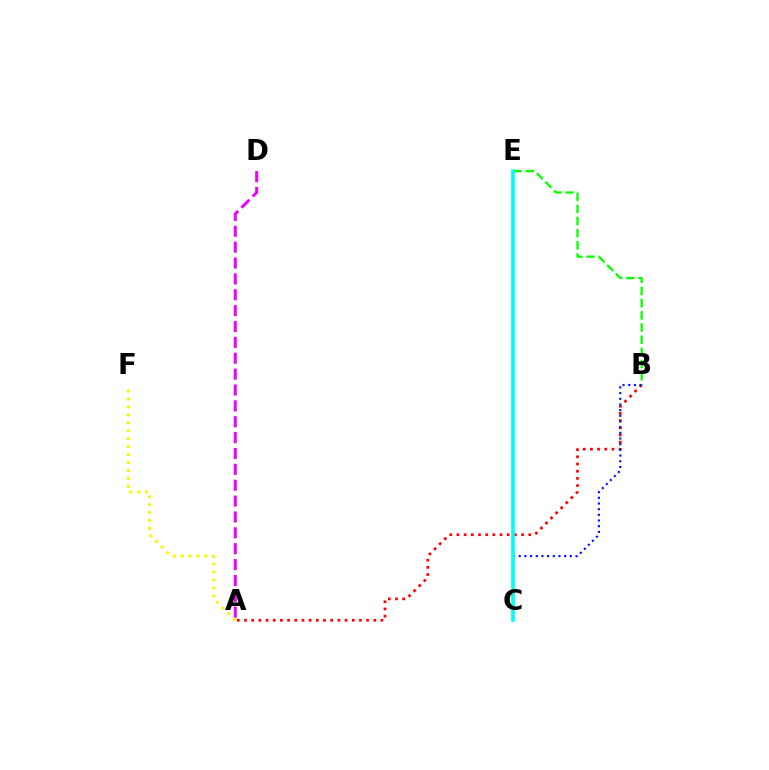{('A', 'D'): [{'color': '#ee00ff', 'line_style': 'dashed', 'thickness': 2.16}], ('A', 'F'): [{'color': '#fcf500', 'line_style': 'dotted', 'thickness': 2.16}], ('A', 'B'): [{'color': '#ff0000', 'line_style': 'dotted', 'thickness': 1.95}], ('B', 'E'): [{'color': '#08ff00', 'line_style': 'dashed', 'thickness': 1.65}], ('B', 'C'): [{'color': '#0010ff', 'line_style': 'dotted', 'thickness': 1.54}], ('C', 'E'): [{'color': '#00fff6', 'line_style': 'solid', 'thickness': 2.63}]}